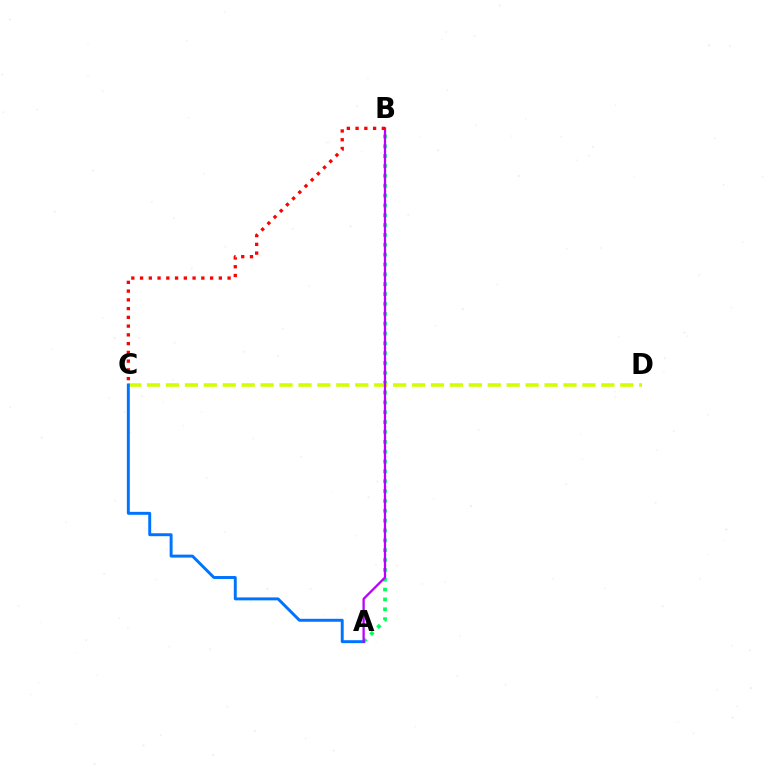{('A', 'B'): [{'color': '#00ff5c', 'line_style': 'dotted', 'thickness': 2.68}, {'color': '#b900ff', 'line_style': 'solid', 'thickness': 1.64}], ('C', 'D'): [{'color': '#d1ff00', 'line_style': 'dashed', 'thickness': 2.57}], ('A', 'C'): [{'color': '#0074ff', 'line_style': 'solid', 'thickness': 2.12}], ('B', 'C'): [{'color': '#ff0000', 'line_style': 'dotted', 'thickness': 2.38}]}